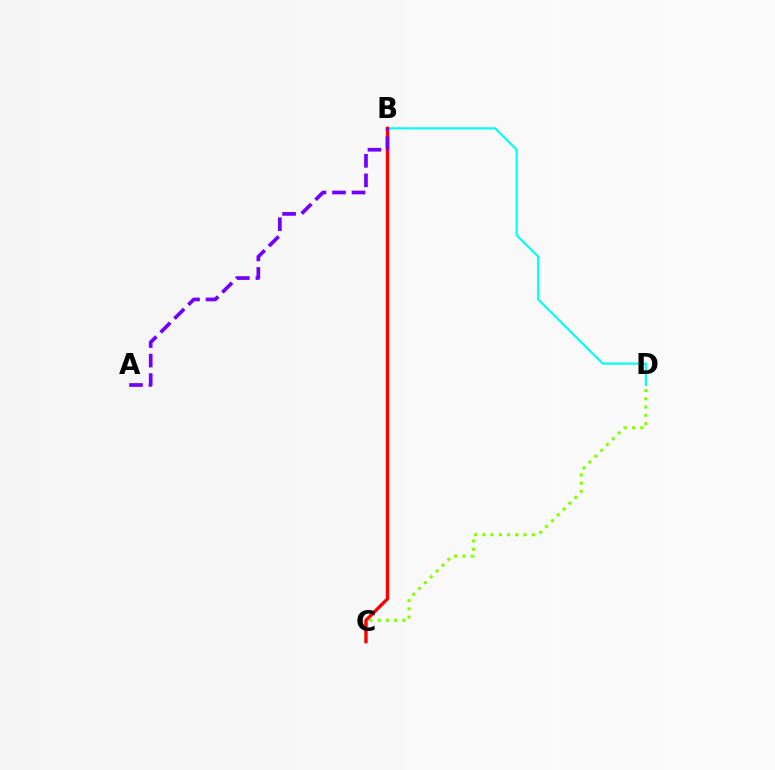{('B', 'D'): [{'color': '#00fff6', 'line_style': 'solid', 'thickness': 1.56}], ('C', 'D'): [{'color': '#84ff00', 'line_style': 'dotted', 'thickness': 2.24}], ('B', 'C'): [{'color': '#ff0000', 'line_style': 'solid', 'thickness': 2.41}], ('A', 'B'): [{'color': '#7200ff', 'line_style': 'dashed', 'thickness': 2.66}]}